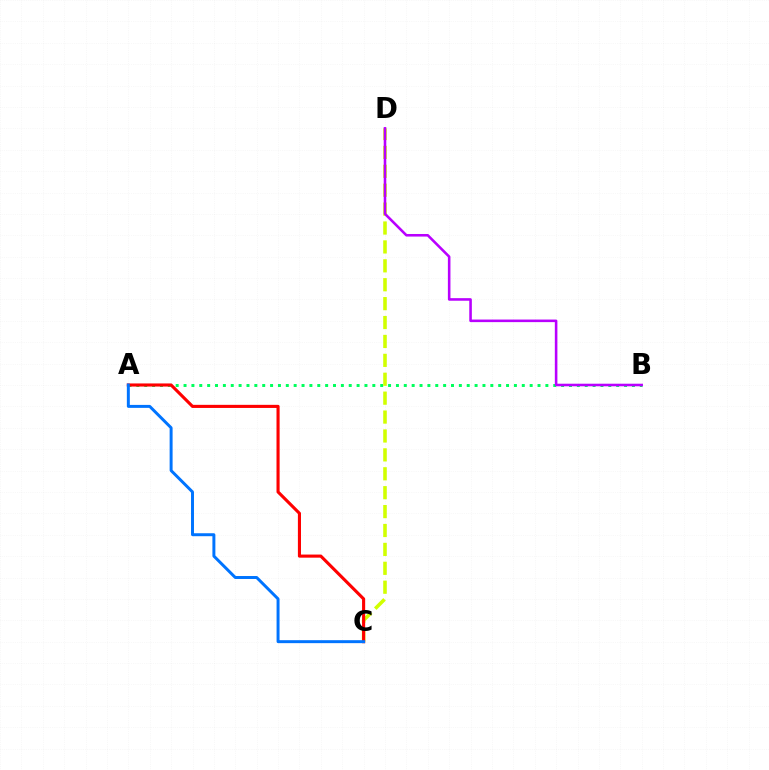{('A', 'B'): [{'color': '#00ff5c', 'line_style': 'dotted', 'thickness': 2.14}], ('C', 'D'): [{'color': '#d1ff00', 'line_style': 'dashed', 'thickness': 2.57}], ('A', 'C'): [{'color': '#ff0000', 'line_style': 'solid', 'thickness': 2.24}, {'color': '#0074ff', 'line_style': 'solid', 'thickness': 2.14}], ('B', 'D'): [{'color': '#b900ff', 'line_style': 'solid', 'thickness': 1.85}]}